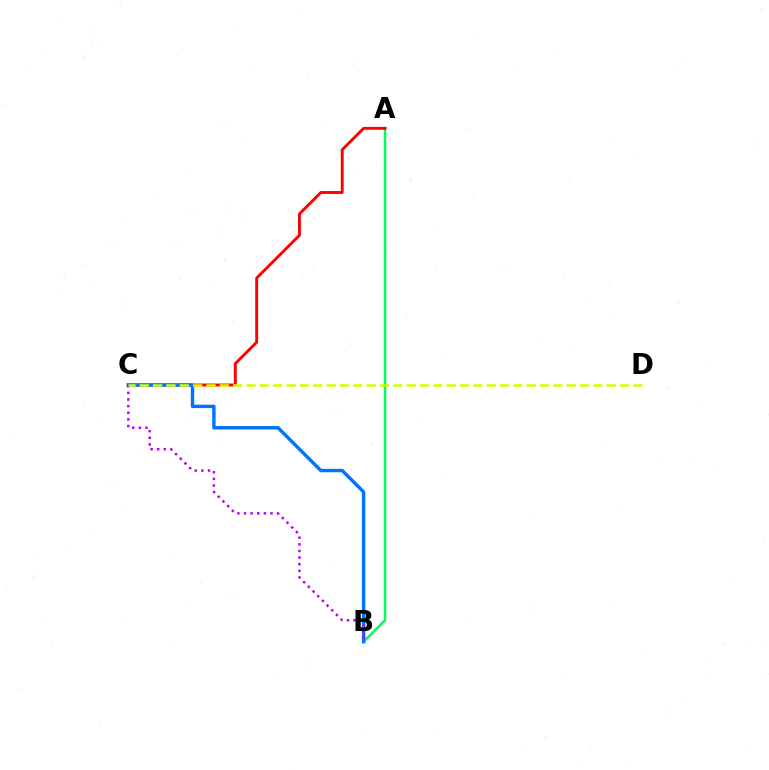{('A', 'B'): [{'color': '#00ff5c', 'line_style': 'solid', 'thickness': 1.83}], ('A', 'C'): [{'color': '#ff0000', 'line_style': 'solid', 'thickness': 2.08}], ('B', 'C'): [{'color': '#0074ff', 'line_style': 'solid', 'thickness': 2.47}, {'color': '#b900ff', 'line_style': 'dotted', 'thickness': 1.8}], ('C', 'D'): [{'color': '#d1ff00', 'line_style': 'dashed', 'thickness': 1.81}]}